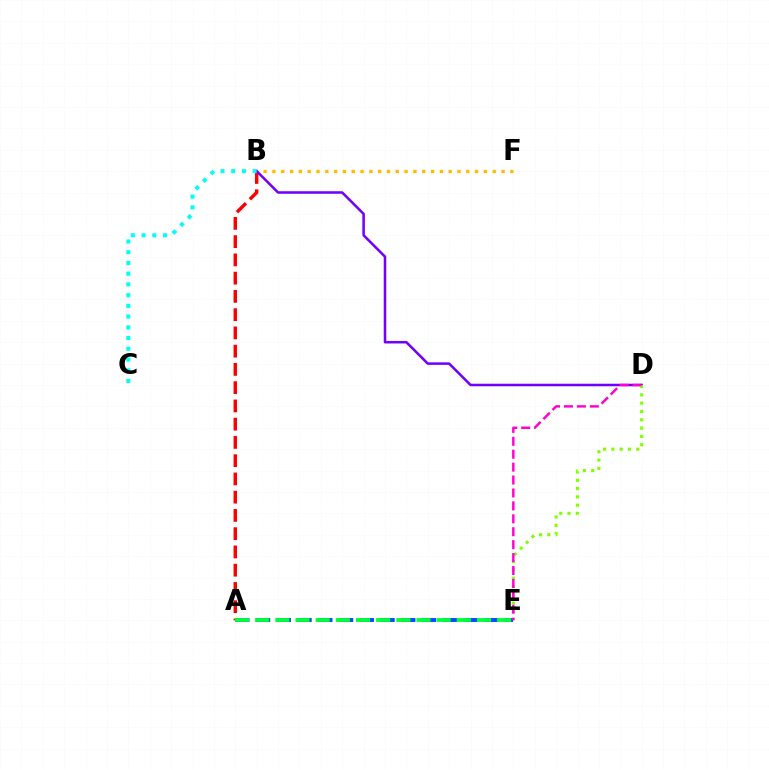{('B', 'F'): [{'color': '#ffbd00', 'line_style': 'dotted', 'thickness': 2.39}], ('A', 'B'): [{'color': '#ff0000', 'line_style': 'dashed', 'thickness': 2.48}], ('B', 'D'): [{'color': '#7200ff', 'line_style': 'solid', 'thickness': 1.83}], ('B', 'C'): [{'color': '#00fff6', 'line_style': 'dotted', 'thickness': 2.91}], ('D', 'E'): [{'color': '#84ff00', 'line_style': 'dotted', 'thickness': 2.26}, {'color': '#ff00cf', 'line_style': 'dashed', 'thickness': 1.76}], ('A', 'E'): [{'color': '#004bff', 'line_style': 'dashed', 'thickness': 2.82}, {'color': '#00ff39', 'line_style': 'dashed', 'thickness': 2.74}]}